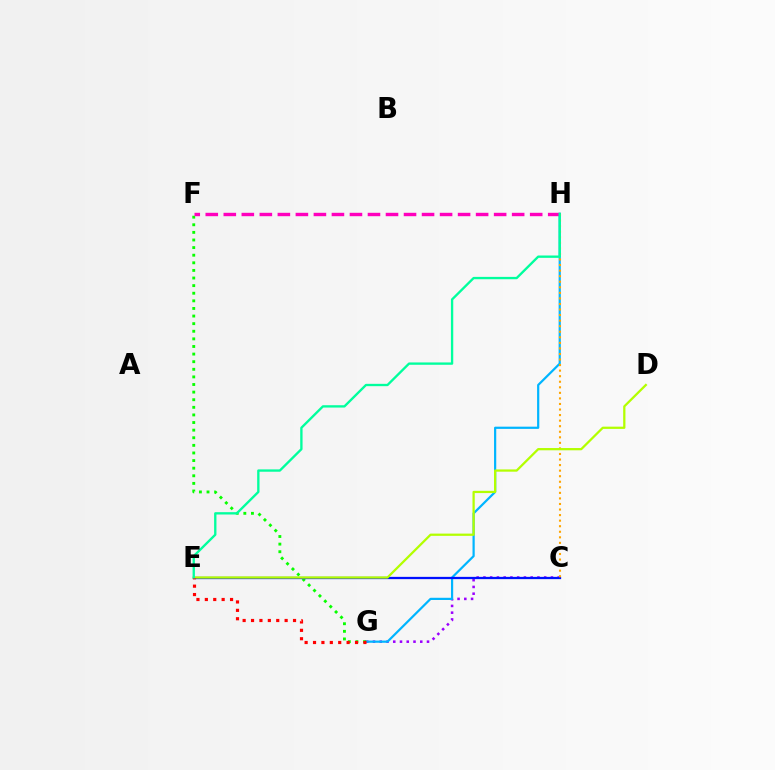{('C', 'G'): [{'color': '#9b00ff', 'line_style': 'dotted', 'thickness': 1.83}], ('G', 'H'): [{'color': '#00b5ff', 'line_style': 'solid', 'thickness': 1.59}], ('F', 'G'): [{'color': '#08ff00', 'line_style': 'dotted', 'thickness': 2.07}], ('C', 'E'): [{'color': '#0010ff', 'line_style': 'solid', 'thickness': 1.64}], ('F', 'H'): [{'color': '#ff00bd', 'line_style': 'dashed', 'thickness': 2.45}], ('C', 'H'): [{'color': '#ffa500', 'line_style': 'dotted', 'thickness': 1.51}], ('D', 'E'): [{'color': '#b3ff00', 'line_style': 'solid', 'thickness': 1.62}], ('E', 'H'): [{'color': '#00ff9d', 'line_style': 'solid', 'thickness': 1.68}], ('E', 'G'): [{'color': '#ff0000', 'line_style': 'dotted', 'thickness': 2.28}]}